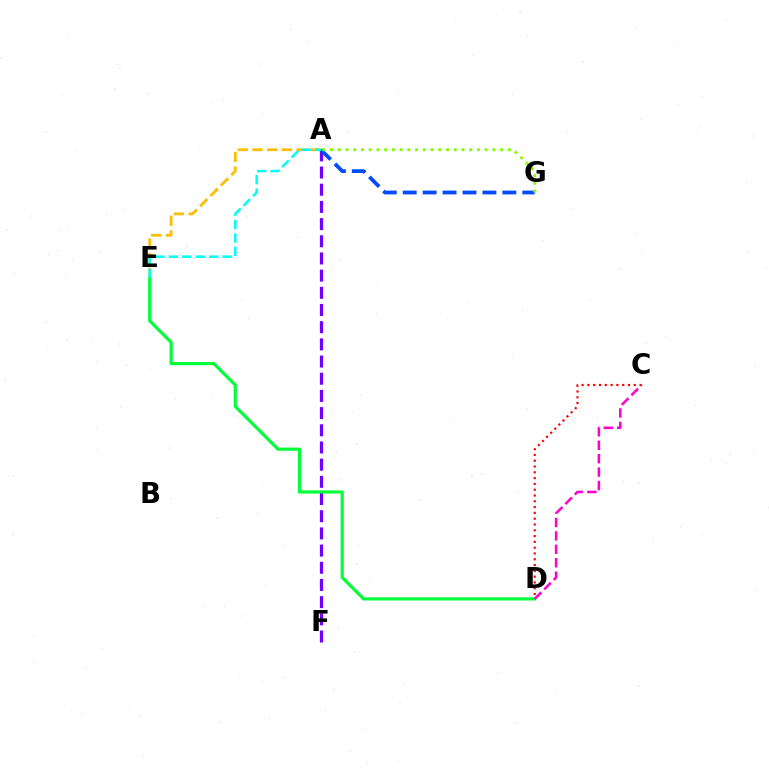{('A', 'F'): [{'color': '#7200ff', 'line_style': 'dashed', 'thickness': 2.33}], ('A', 'E'): [{'color': '#ffbd00', 'line_style': 'dashed', 'thickness': 2.0}, {'color': '#00fff6', 'line_style': 'dashed', 'thickness': 1.83}], ('A', 'G'): [{'color': '#004bff', 'line_style': 'dashed', 'thickness': 2.71}, {'color': '#84ff00', 'line_style': 'dotted', 'thickness': 2.1}], ('D', 'E'): [{'color': '#00ff39', 'line_style': 'solid', 'thickness': 2.27}], ('C', 'D'): [{'color': '#ff00cf', 'line_style': 'dashed', 'thickness': 1.82}, {'color': '#ff0000', 'line_style': 'dotted', 'thickness': 1.58}]}